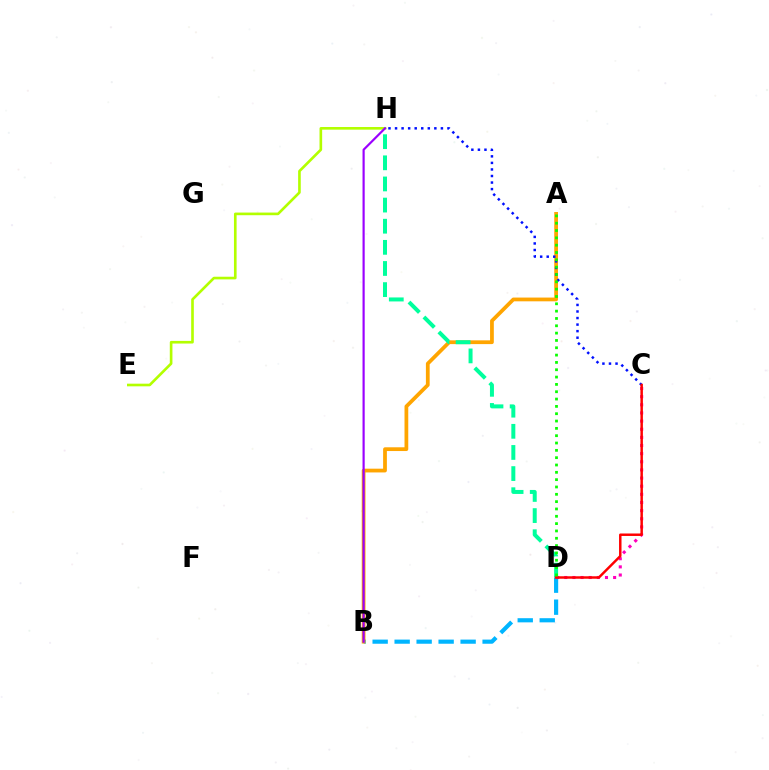{('B', 'D'): [{'color': '#00b5ff', 'line_style': 'dashed', 'thickness': 2.99}], ('C', 'D'): [{'color': '#ff00bd', 'line_style': 'dotted', 'thickness': 2.21}, {'color': '#ff0000', 'line_style': 'solid', 'thickness': 1.77}], ('A', 'B'): [{'color': '#ffa500', 'line_style': 'solid', 'thickness': 2.7}], ('E', 'H'): [{'color': '#b3ff00', 'line_style': 'solid', 'thickness': 1.9}], ('D', 'H'): [{'color': '#00ff9d', 'line_style': 'dashed', 'thickness': 2.87}], ('C', 'H'): [{'color': '#0010ff', 'line_style': 'dotted', 'thickness': 1.78}], ('B', 'H'): [{'color': '#9b00ff', 'line_style': 'solid', 'thickness': 1.57}], ('A', 'D'): [{'color': '#08ff00', 'line_style': 'dotted', 'thickness': 1.99}]}